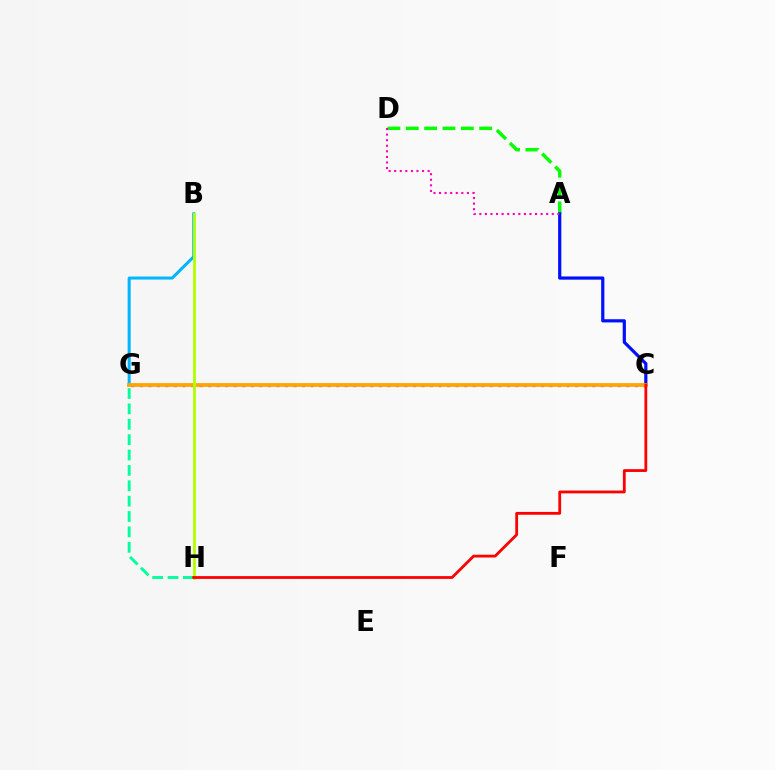{('A', 'D'): [{'color': '#08ff00', 'line_style': 'dashed', 'thickness': 2.49}, {'color': '#ff00bd', 'line_style': 'dotted', 'thickness': 1.51}], ('B', 'G'): [{'color': '#00b5ff', 'line_style': 'solid', 'thickness': 2.17}], ('A', 'C'): [{'color': '#0010ff', 'line_style': 'solid', 'thickness': 2.3}], ('C', 'G'): [{'color': '#9b00ff', 'line_style': 'dotted', 'thickness': 2.32}, {'color': '#ffa500', 'line_style': 'solid', 'thickness': 2.71}], ('B', 'H'): [{'color': '#b3ff00', 'line_style': 'solid', 'thickness': 2.05}], ('G', 'H'): [{'color': '#00ff9d', 'line_style': 'dashed', 'thickness': 2.09}], ('C', 'H'): [{'color': '#ff0000', 'line_style': 'solid', 'thickness': 2.01}]}